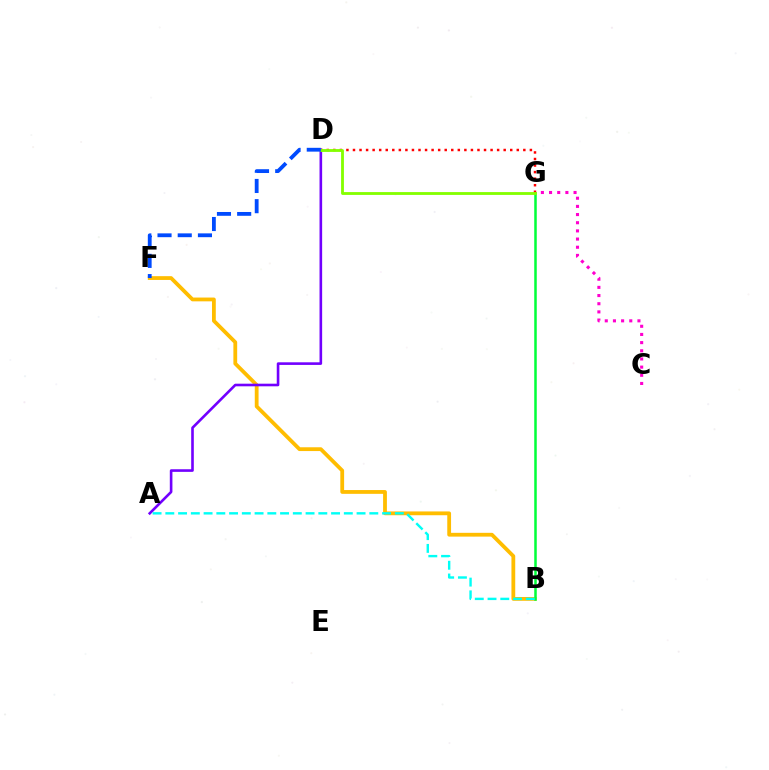{('B', 'F'): [{'color': '#ffbd00', 'line_style': 'solid', 'thickness': 2.73}], ('C', 'G'): [{'color': '#ff00cf', 'line_style': 'dotted', 'thickness': 2.22}], ('B', 'G'): [{'color': '#00ff39', 'line_style': 'solid', 'thickness': 1.81}], ('A', 'D'): [{'color': '#7200ff', 'line_style': 'solid', 'thickness': 1.88}], ('A', 'B'): [{'color': '#00fff6', 'line_style': 'dashed', 'thickness': 1.73}], ('D', 'G'): [{'color': '#ff0000', 'line_style': 'dotted', 'thickness': 1.78}, {'color': '#84ff00', 'line_style': 'solid', 'thickness': 2.04}], ('D', 'F'): [{'color': '#004bff', 'line_style': 'dashed', 'thickness': 2.75}]}